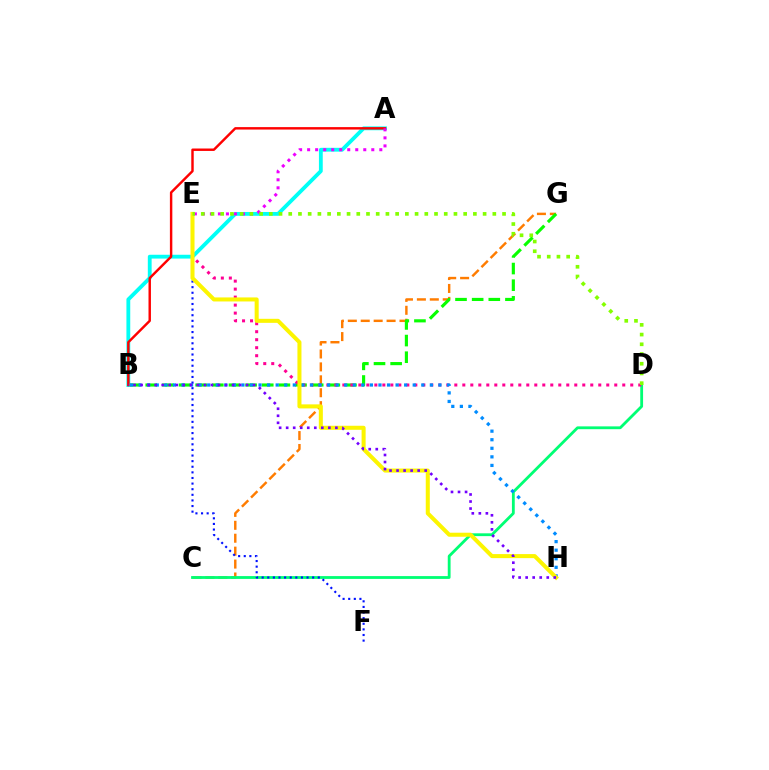{('C', 'G'): [{'color': '#ff7c00', 'line_style': 'dashed', 'thickness': 1.76}], ('B', 'G'): [{'color': '#08ff00', 'line_style': 'dashed', 'thickness': 2.26}], ('A', 'B'): [{'color': '#00fff6', 'line_style': 'solid', 'thickness': 2.75}, {'color': '#ff0000', 'line_style': 'solid', 'thickness': 1.75}], ('C', 'D'): [{'color': '#00ff74', 'line_style': 'solid', 'thickness': 2.03}], ('D', 'E'): [{'color': '#ff0094', 'line_style': 'dotted', 'thickness': 2.17}, {'color': '#84ff00', 'line_style': 'dotted', 'thickness': 2.64}], ('B', 'H'): [{'color': '#008cff', 'line_style': 'dotted', 'thickness': 2.33}, {'color': '#7200ff', 'line_style': 'dotted', 'thickness': 1.91}], ('A', 'E'): [{'color': '#ee00ff', 'line_style': 'dotted', 'thickness': 2.18}], ('E', 'F'): [{'color': '#0010ff', 'line_style': 'dotted', 'thickness': 1.52}], ('E', 'H'): [{'color': '#fcf500', 'line_style': 'solid', 'thickness': 2.9}]}